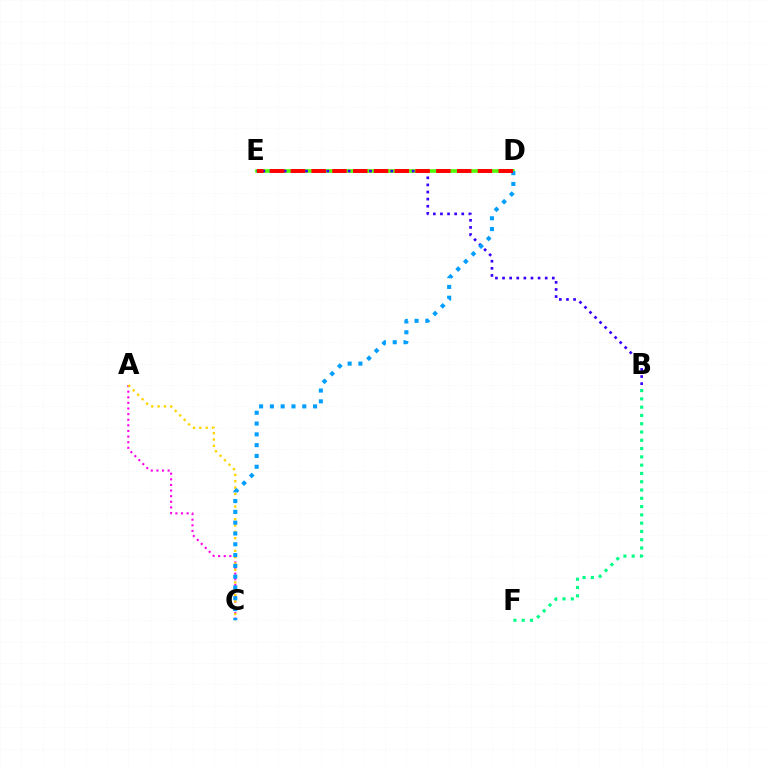{('A', 'C'): [{'color': '#ff00ed', 'line_style': 'dotted', 'thickness': 1.53}, {'color': '#ffd500', 'line_style': 'dotted', 'thickness': 1.72}], ('D', 'E'): [{'color': '#4fff00', 'line_style': 'solid', 'thickness': 2.59}, {'color': '#ff0000', 'line_style': 'dashed', 'thickness': 2.82}], ('B', 'E'): [{'color': '#3700ff', 'line_style': 'dotted', 'thickness': 1.93}], ('C', 'D'): [{'color': '#009eff', 'line_style': 'dotted', 'thickness': 2.93}], ('B', 'F'): [{'color': '#00ff86', 'line_style': 'dotted', 'thickness': 2.25}]}